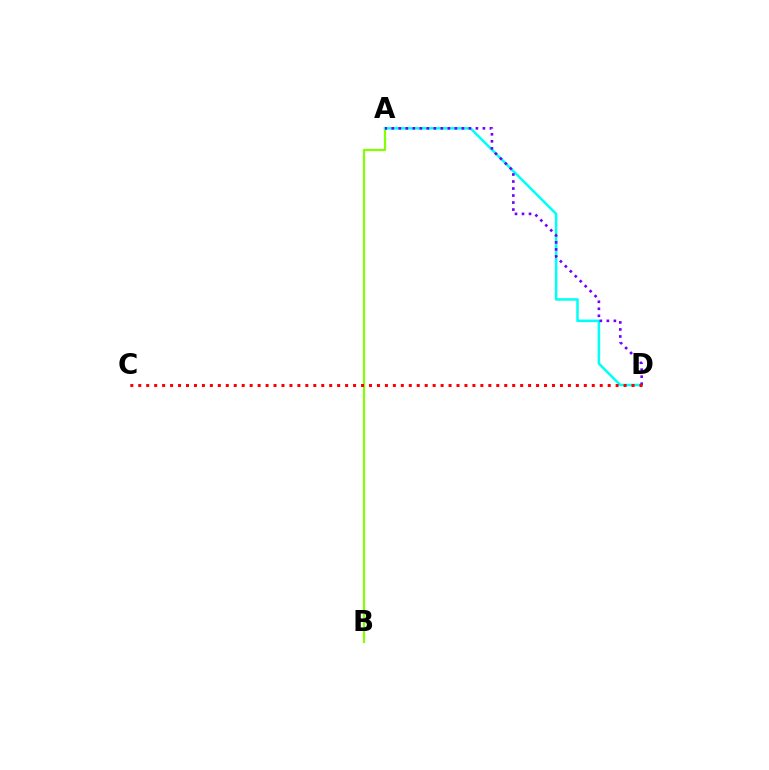{('A', 'B'): [{'color': '#84ff00', 'line_style': 'solid', 'thickness': 1.59}], ('A', 'D'): [{'color': '#00fff6', 'line_style': 'solid', 'thickness': 1.82}, {'color': '#7200ff', 'line_style': 'dotted', 'thickness': 1.9}], ('C', 'D'): [{'color': '#ff0000', 'line_style': 'dotted', 'thickness': 2.16}]}